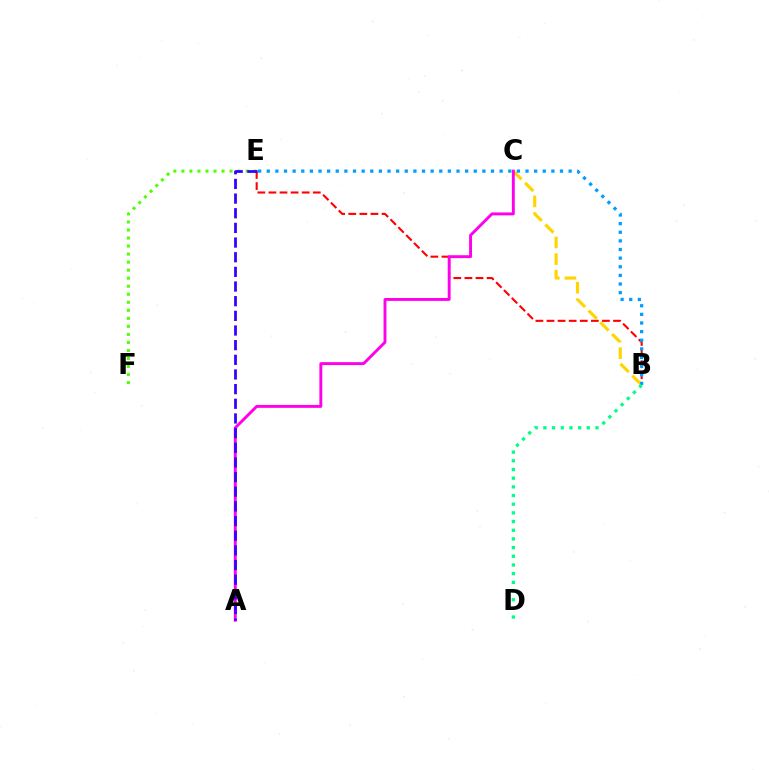{('B', 'E'): [{'color': '#ff0000', 'line_style': 'dashed', 'thickness': 1.51}, {'color': '#009eff', 'line_style': 'dotted', 'thickness': 2.34}], ('B', 'C'): [{'color': '#ffd500', 'line_style': 'dashed', 'thickness': 2.26}], ('E', 'F'): [{'color': '#4fff00', 'line_style': 'dotted', 'thickness': 2.18}], ('A', 'C'): [{'color': '#ff00ed', 'line_style': 'solid', 'thickness': 2.1}], ('B', 'D'): [{'color': '#00ff86', 'line_style': 'dotted', 'thickness': 2.36}], ('A', 'E'): [{'color': '#3700ff', 'line_style': 'dashed', 'thickness': 1.99}]}